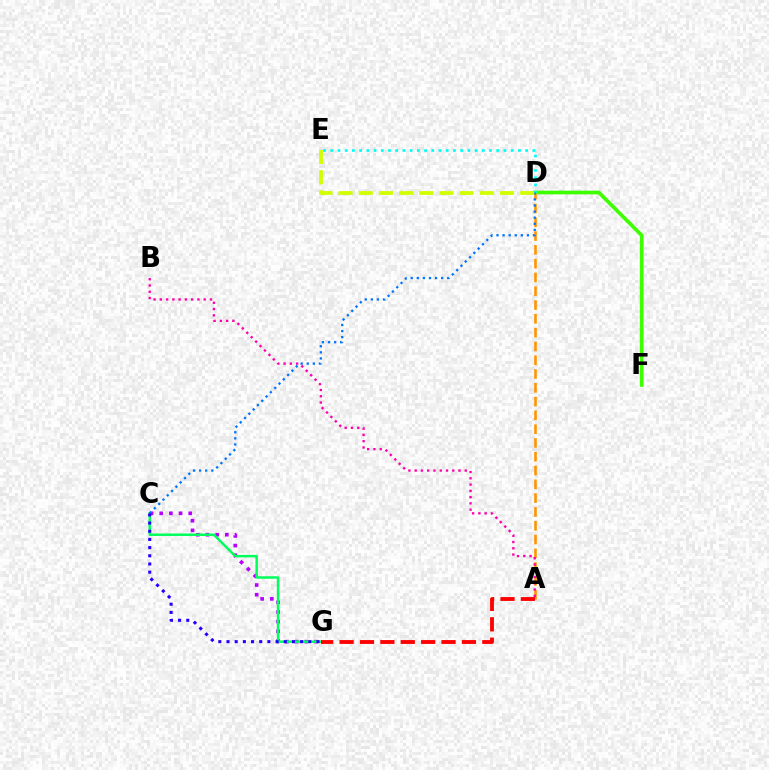{('D', 'F'): [{'color': '#3dff00', 'line_style': 'solid', 'thickness': 2.66}], ('D', 'E'): [{'color': '#00fff6', 'line_style': 'dotted', 'thickness': 1.96}, {'color': '#d1ff00', 'line_style': 'dashed', 'thickness': 2.74}], ('C', 'G'): [{'color': '#b900ff', 'line_style': 'dotted', 'thickness': 2.63}, {'color': '#00ff5c', 'line_style': 'solid', 'thickness': 1.79}, {'color': '#2500ff', 'line_style': 'dotted', 'thickness': 2.22}], ('A', 'D'): [{'color': '#ff9400', 'line_style': 'dashed', 'thickness': 1.87}], ('C', 'D'): [{'color': '#0074ff', 'line_style': 'dotted', 'thickness': 1.65}], ('A', 'B'): [{'color': '#ff00ac', 'line_style': 'dotted', 'thickness': 1.7}], ('A', 'G'): [{'color': '#ff0000', 'line_style': 'dashed', 'thickness': 2.77}]}